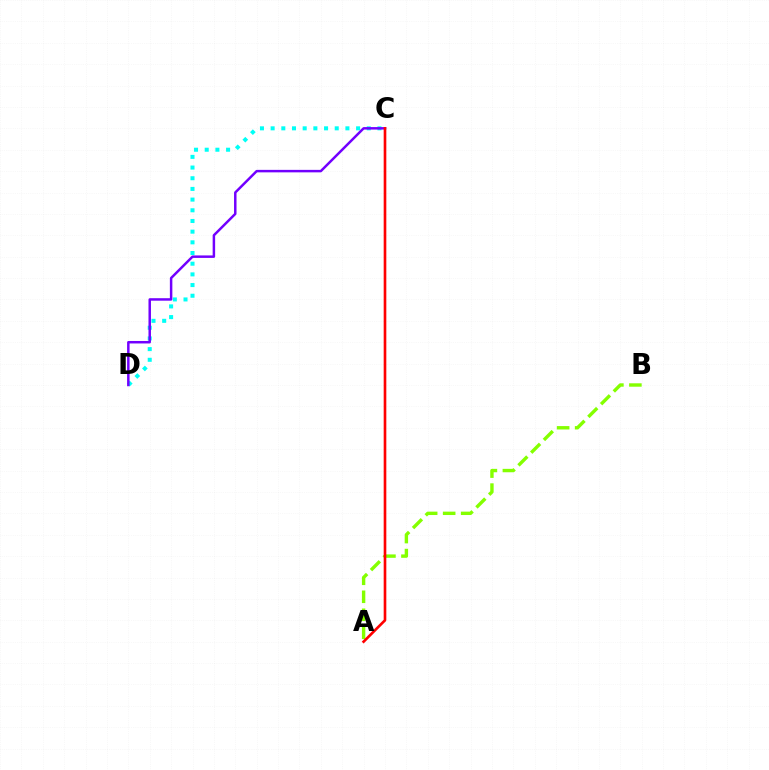{('A', 'B'): [{'color': '#84ff00', 'line_style': 'dashed', 'thickness': 2.44}], ('C', 'D'): [{'color': '#00fff6', 'line_style': 'dotted', 'thickness': 2.9}, {'color': '#7200ff', 'line_style': 'solid', 'thickness': 1.79}], ('A', 'C'): [{'color': '#ff0000', 'line_style': 'solid', 'thickness': 1.9}]}